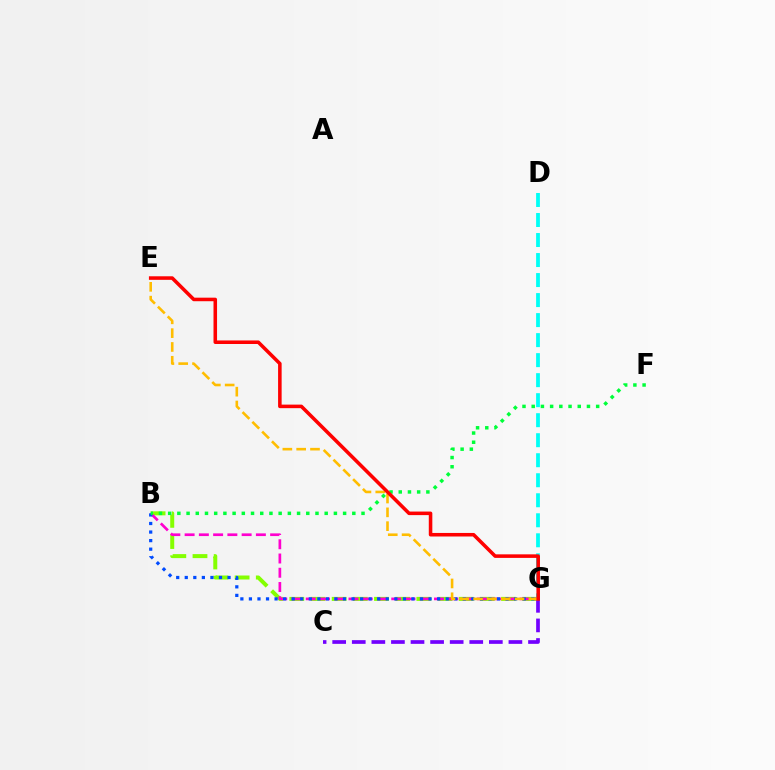{('B', 'G'): [{'color': '#84ff00', 'line_style': 'dashed', 'thickness': 2.88}, {'color': '#ff00cf', 'line_style': 'dashed', 'thickness': 1.94}, {'color': '#004bff', 'line_style': 'dotted', 'thickness': 2.32}], ('D', 'G'): [{'color': '#00fff6', 'line_style': 'dashed', 'thickness': 2.72}], ('C', 'G'): [{'color': '#7200ff', 'line_style': 'dashed', 'thickness': 2.66}], ('E', 'G'): [{'color': '#ffbd00', 'line_style': 'dashed', 'thickness': 1.88}, {'color': '#ff0000', 'line_style': 'solid', 'thickness': 2.55}], ('B', 'F'): [{'color': '#00ff39', 'line_style': 'dotted', 'thickness': 2.5}]}